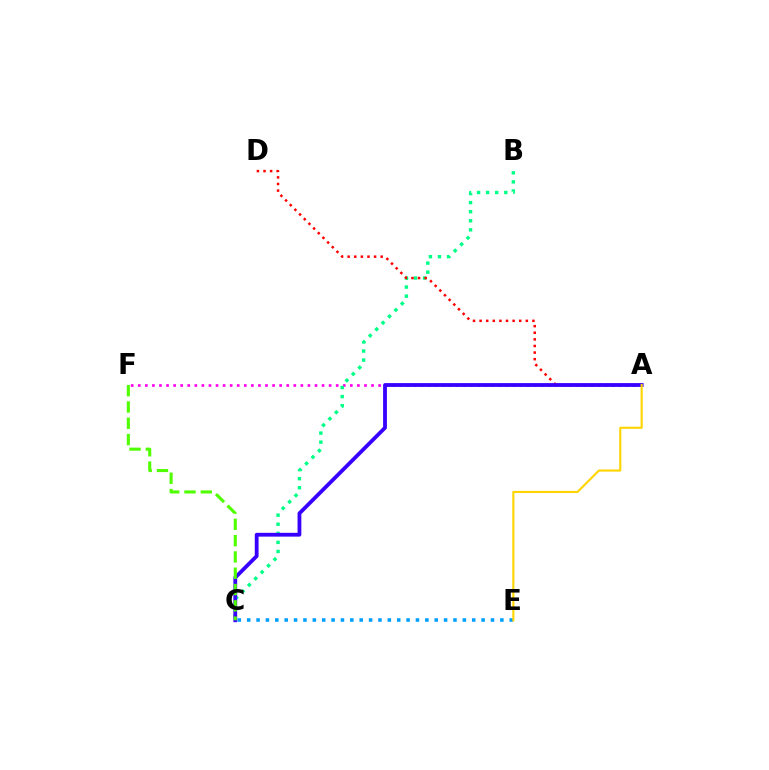{('A', 'F'): [{'color': '#ff00ed', 'line_style': 'dotted', 'thickness': 1.92}], ('B', 'C'): [{'color': '#00ff86', 'line_style': 'dotted', 'thickness': 2.46}], ('A', 'D'): [{'color': '#ff0000', 'line_style': 'dotted', 'thickness': 1.79}], ('C', 'E'): [{'color': '#009eff', 'line_style': 'dotted', 'thickness': 2.55}], ('A', 'C'): [{'color': '#3700ff', 'line_style': 'solid', 'thickness': 2.73}], ('C', 'F'): [{'color': '#4fff00', 'line_style': 'dashed', 'thickness': 2.21}], ('A', 'E'): [{'color': '#ffd500', 'line_style': 'solid', 'thickness': 1.53}]}